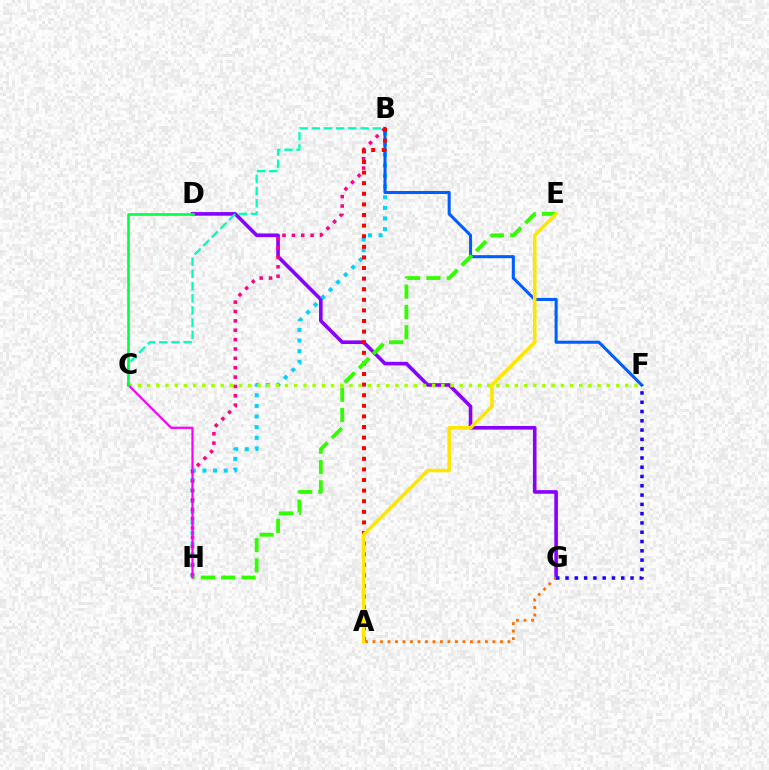{('D', 'G'): [{'color': '#8a00ff', 'line_style': 'solid', 'thickness': 2.6}], ('B', 'C'): [{'color': '#00ffbb', 'line_style': 'dashed', 'thickness': 1.66}], ('B', 'H'): [{'color': '#00d3ff', 'line_style': 'dotted', 'thickness': 2.89}, {'color': '#ff0088', 'line_style': 'dotted', 'thickness': 2.54}], ('C', 'F'): [{'color': '#a2ff00', 'line_style': 'dotted', 'thickness': 2.5}], ('A', 'G'): [{'color': '#ff7000', 'line_style': 'dotted', 'thickness': 2.04}], ('B', 'F'): [{'color': '#005dff', 'line_style': 'solid', 'thickness': 2.2}], ('A', 'B'): [{'color': '#ff0000', 'line_style': 'dotted', 'thickness': 2.88}], ('E', 'H'): [{'color': '#31ff00', 'line_style': 'dashed', 'thickness': 2.76}], ('C', 'H'): [{'color': '#fa00f9', 'line_style': 'solid', 'thickness': 1.61}], ('C', 'D'): [{'color': '#00ff45', 'line_style': 'solid', 'thickness': 1.87}], ('A', 'E'): [{'color': '#ffe600', 'line_style': 'solid', 'thickness': 2.56}], ('F', 'G'): [{'color': '#1900ff', 'line_style': 'dotted', 'thickness': 2.52}]}